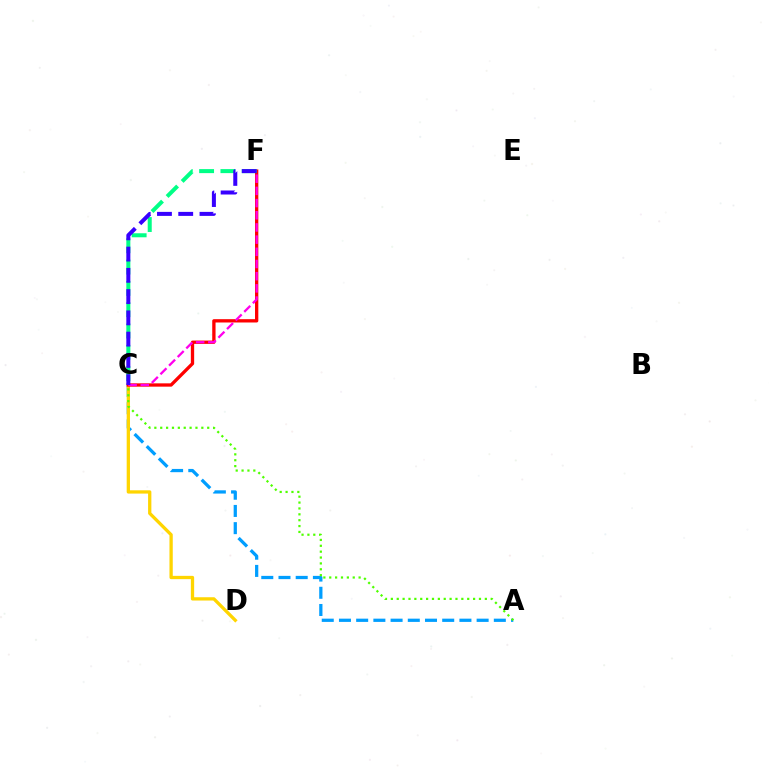{('A', 'C'): [{'color': '#009eff', 'line_style': 'dashed', 'thickness': 2.34}, {'color': '#4fff00', 'line_style': 'dotted', 'thickness': 1.6}], ('C', 'D'): [{'color': '#ffd500', 'line_style': 'solid', 'thickness': 2.37}], ('C', 'F'): [{'color': '#ff0000', 'line_style': 'solid', 'thickness': 2.39}, {'color': '#ff00ed', 'line_style': 'dashed', 'thickness': 1.66}, {'color': '#00ff86', 'line_style': 'dashed', 'thickness': 2.9}, {'color': '#3700ff', 'line_style': 'dashed', 'thickness': 2.89}]}